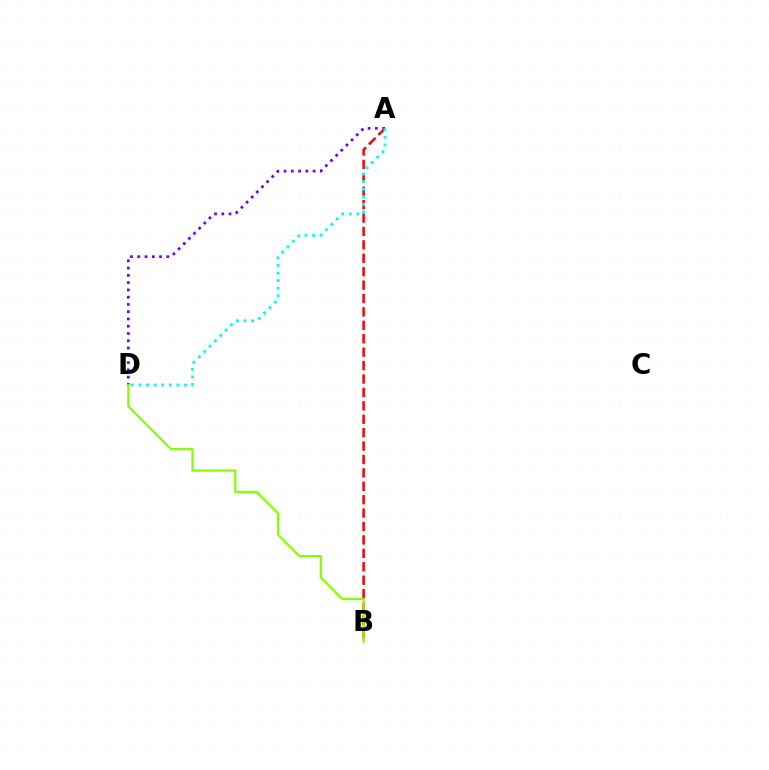{('A', 'D'): [{'color': '#7200ff', 'line_style': 'dotted', 'thickness': 1.98}, {'color': '#00fff6', 'line_style': 'dotted', 'thickness': 2.06}], ('A', 'B'): [{'color': '#ff0000', 'line_style': 'dashed', 'thickness': 1.82}], ('B', 'D'): [{'color': '#84ff00', 'line_style': 'solid', 'thickness': 1.62}]}